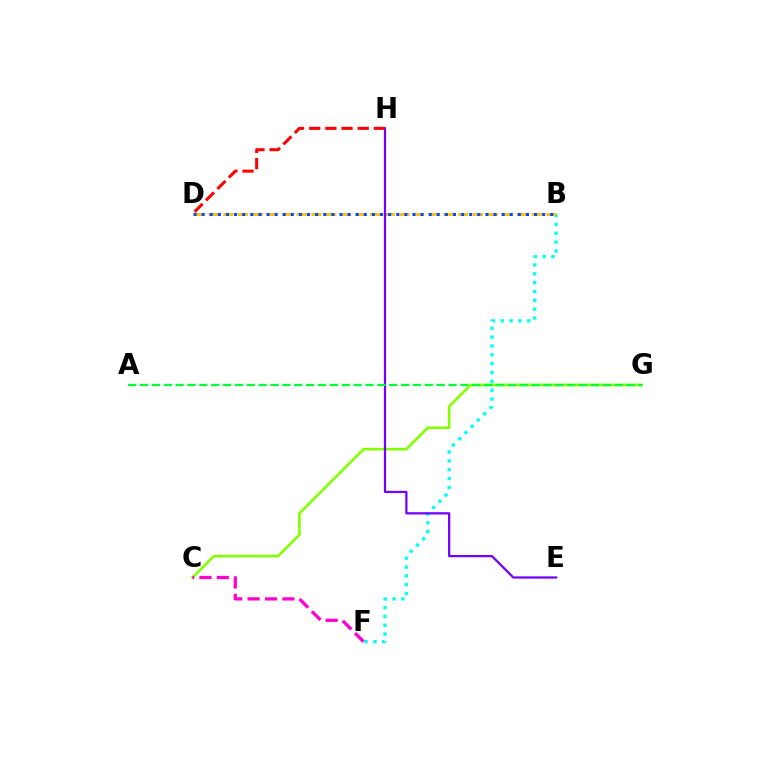{('B', 'F'): [{'color': '#00fff6', 'line_style': 'dotted', 'thickness': 2.4}], ('B', 'D'): [{'color': '#ffbd00', 'line_style': 'dashed', 'thickness': 1.99}, {'color': '#004bff', 'line_style': 'dotted', 'thickness': 2.2}], ('C', 'G'): [{'color': '#84ff00', 'line_style': 'solid', 'thickness': 1.91}], ('E', 'H'): [{'color': '#7200ff', 'line_style': 'solid', 'thickness': 1.61}], ('D', 'H'): [{'color': '#ff0000', 'line_style': 'dashed', 'thickness': 2.2}], ('A', 'G'): [{'color': '#00ff39', 'line_style': 'dashed', 'thickness': 1.61}], ('C', 'F'): [{'color': '#ff00cf', 'line_style': 'dashed', 'thickness': 2.36}]}